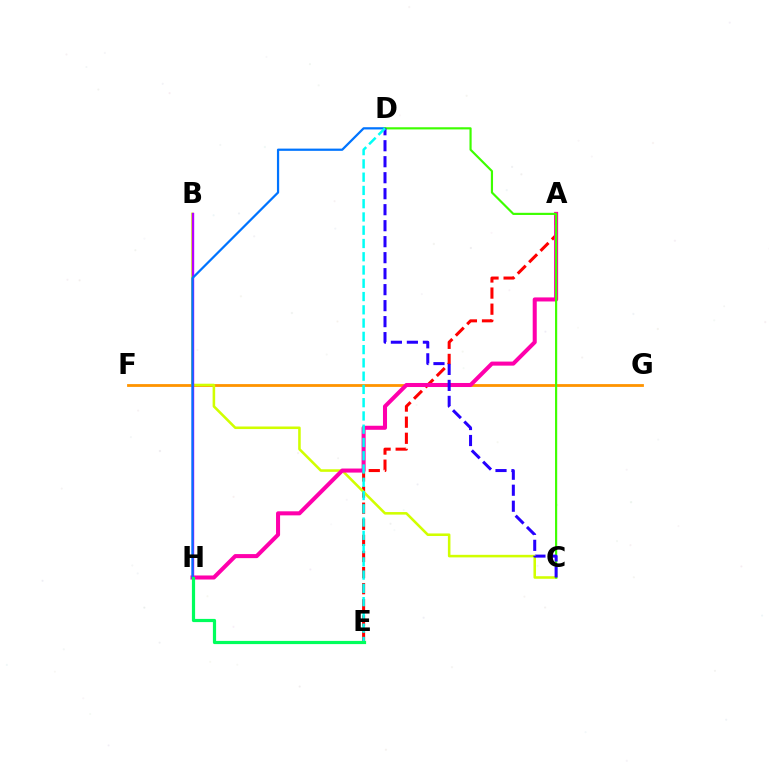{('F', 'G'): [{'color': '#ff9400', 'line_style': 'solid', 'thickness': 2.02}], ('A', 'E'): [{'color': '#ff0000', 'line_style': 'dashed', 'thickness': 2.19}], ('B', 'C'): [{'color': '#d1ff00', 'line_style': 'solid', 'thickness': 1.84}], ('A', 'H'): [{'color': '#ff00ac', 'line_style': 'solid', 'thickness': 2.92}], ('B', 'H'): [{'color': '#b900ff', 'line_style': 'solid', 'thickness': 1.72}], ('D', 'H'): [{'color': '#0074ff', 'line_style': 'solid', 'thickness': 1.61}], ('C', 'D'): [{'color': '#3dff00', 'line_style': 'solid', 'thickness': 1.56}, {'color': '#2500ff', 'line_style': 'dashed', 'thickness': 2.17}], ('D', 'E'): [{'color': '#00fff6', 'line_style': 'dashed', 'thickness': 1.8}], ('E', 'H'): [{'color': '#00ff5c', 'line_style': 'solid', 'thickness': 2.3}]}